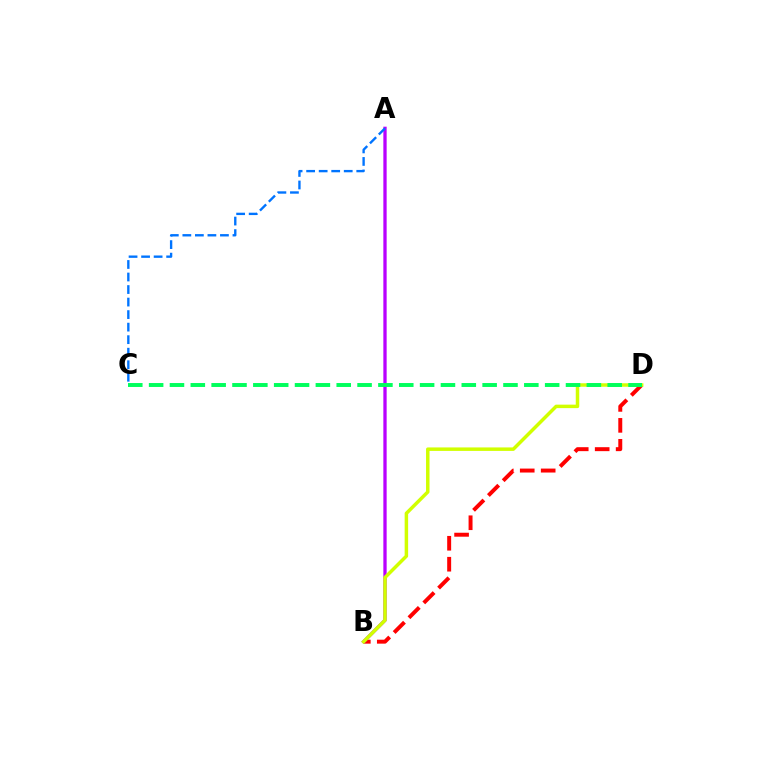{('B', 'D'): [{'color': '#ff0000', 'line_style': 'dashed', 'thickness': 2.85}, {'color': '#d1ff00', 'line_style': 'solid', 'thickness': 2.51}], ('A', 'B'): [{'color': '#b900ff', 'line_style': 'solid', 'thickness': 2.37}], ('A', 'C'): [{'color': '#0074ff', 'line_style': 'dashed', 'thickness': 1.7}], ('C', 'D'): [{'color': '#00ff5c', 'line_style': 'dashed', 'thickness': 2.83}]}